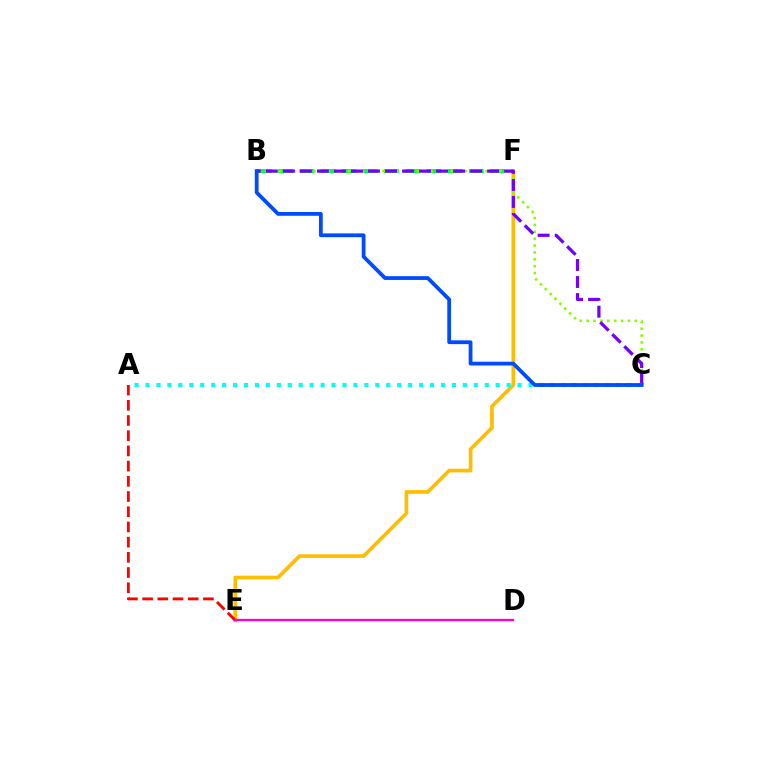{('E', 'F'): [{'color': '#ffbd00', 'line_style': 'solid', 'thickness': 2.65}], ('B', 'F'): [{'color': '#00ff39', 'line_style': 'dashed', 'thickness': 2.88}], ('A', 'E'): [{'color': '#ff0000', 'line_style': 'dashed', 'thickness': 2.07}], ('B', 'C'): [{'color': '#84ff00', 'line_style': 'dotted', 'thickness': 1.87}, {'color': '#7200ff', 'line_style': 'dashed', 'thickness': 2.31}, {'color': '#004bff', 'line_style': 'solid', 'thickness': 2.72}], ('D', 'E'): [{'color': '#ff00cf', 'line_style': 'solid', 'thickness': 1.66}], ('A', 'C'): [{'color': '#00fff6', 'line_style': 'dotted', 'thickness': 2.97}]}